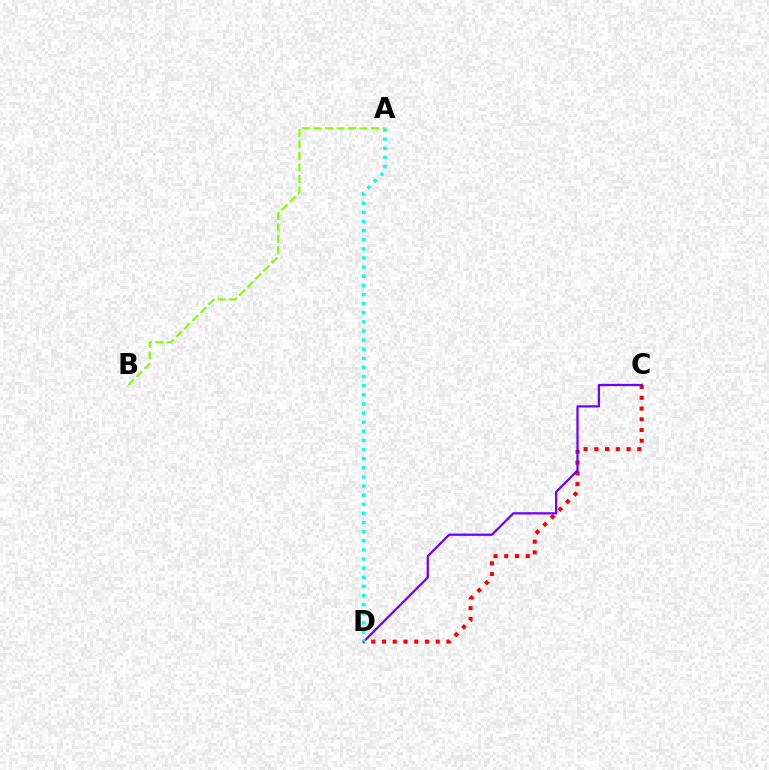{('C', 'D'): [{'color': '#ff0000', 'line_style': 'dotted', 'thickness': 2.92}, {'color': '#7200ff', 'line_style': 'solid', 'thickness': 1.62}], ('A', 'D'): [{'color': '#00fff6', 'line_style': 'dotted', 'thickness': 2.48}], ('A', 'B'): [{'color': '#84ff00', 'line_style': 'dashed', 'thickness': 1.56}]}